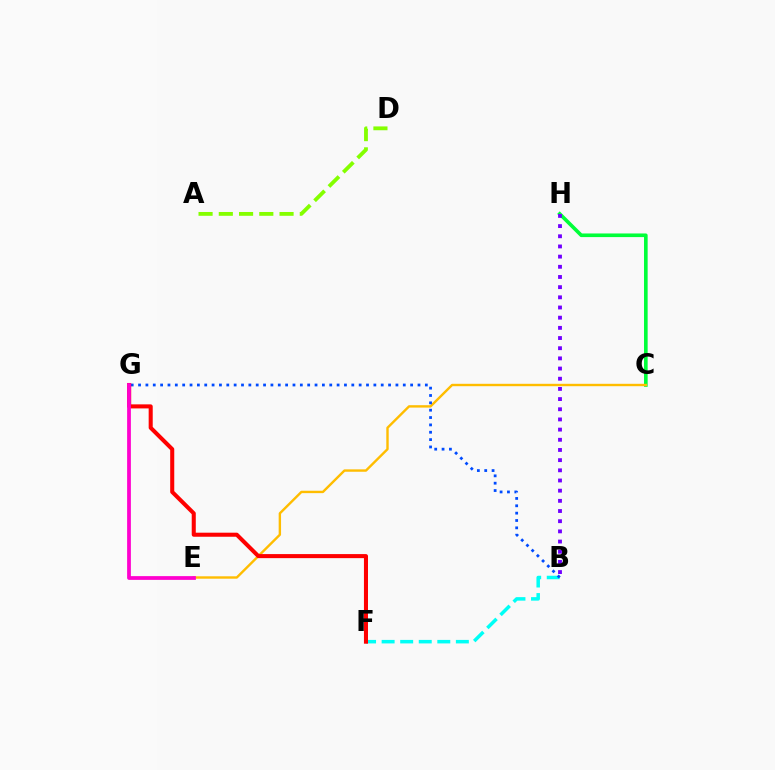{('B', 'F'): [{'color': '#00fff6', 'line_style': 'dashed', 'thickness': 2.52}], ('C', 'H'): [{'color': '#00ff39', 'line_style': 'solid', 'thickness': 2.61}], ('B', 'H'): [{'color': '#7200ff', 'line_style': 'dotted', 'thickness': 2.76}], ('C', 'E'): [{'color': '#ffbd00', 'line_style': 'solid', 'thickness': 1.72}], ('B', 'G'): [{'color': '#004bff', 'line_style': 'dotted', 'thickness': 2.0}], ('F', 'G'): [{'color': '#ff0000', 'line_style': 'solid', 'thickness': 2.92}], ('A', 'D'): [{'color': '#84ff00', 'line_style': 'dashed', 'thickness': 2.75}], ('E', 'G'): [{'color': '#ff00cf', 'line_style': 'solid', 'thickness': 2.71}]}